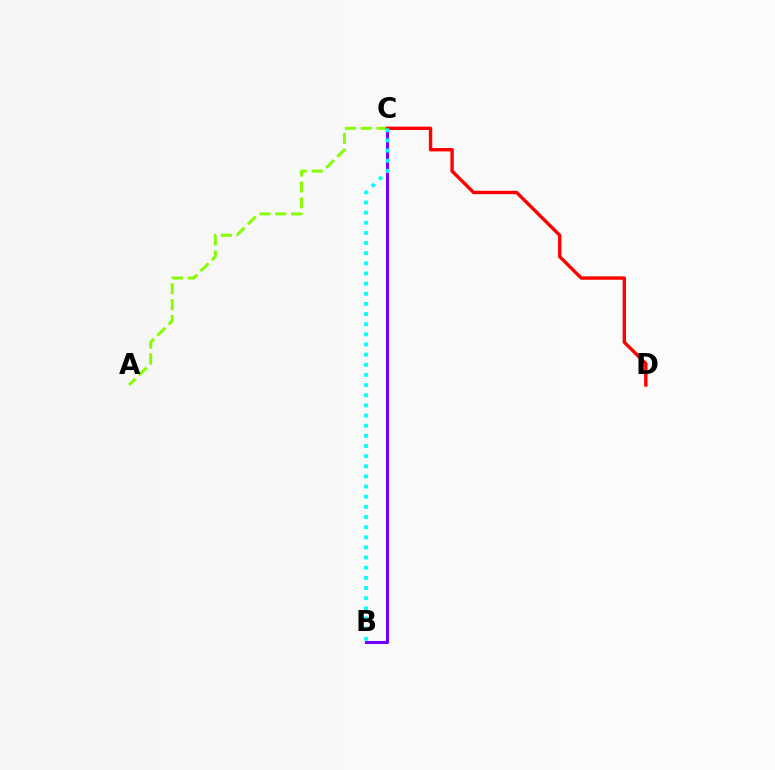{('B', 'C'): [{'color': '#7200ff', 'line_style': 'solid', 'thickness': 2.19}, {'color': '#00fff6', 'line_style': 'dotted', 'thickness': 2.76}], ('A', 'C'): [{'color': '#84ff00', 'line_style': 'dashed', 'thickness': 2.15}], ('C', 'D'): [{'color': '#ff0000', 'line_style': 'solid', 'thickness': 2.44}]}